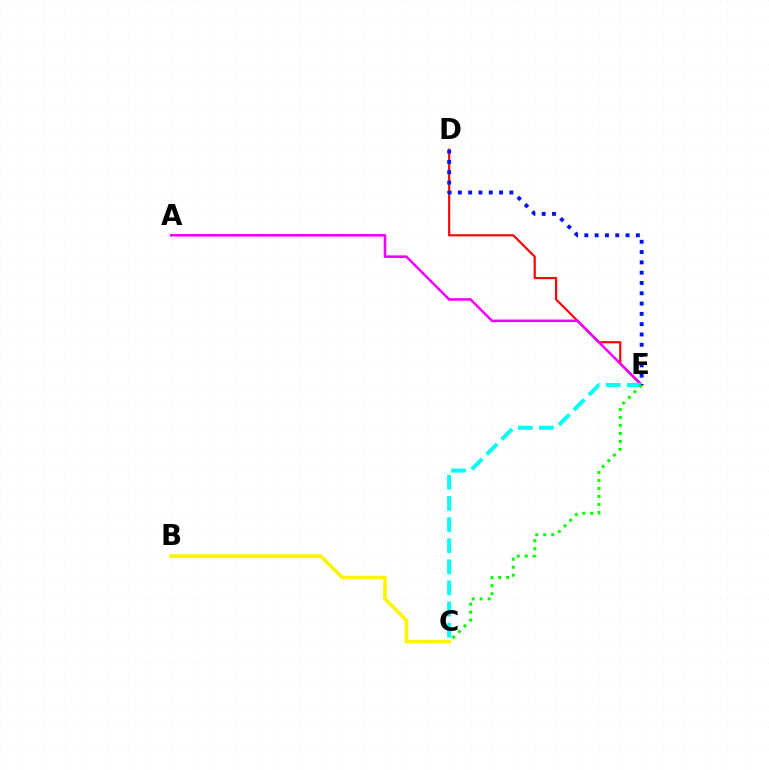{('D', 'E'): [{'color': '#ff0000', 'line_style': 'solid', 'thickness': 1.56}, {'color': '#0010ff', 'line_style': 'dotted', 'thickness': 2.8}], ('B', 'C'): [{'color': '#fcf500', 'line_style': 'solid', 'thickness': 2.62}], ('A', 'E'): [{'color': '#ee00ff', 'line_style': 'solid', 'thickness': 1.85}], ('C', 'E'): [{'color': '#00fff6', 'line_style': 'dashed', 'thickness': 2.87}, {'color': '#08ff00', 'line_style': 'dotted', 'thickness': 2.17}]}